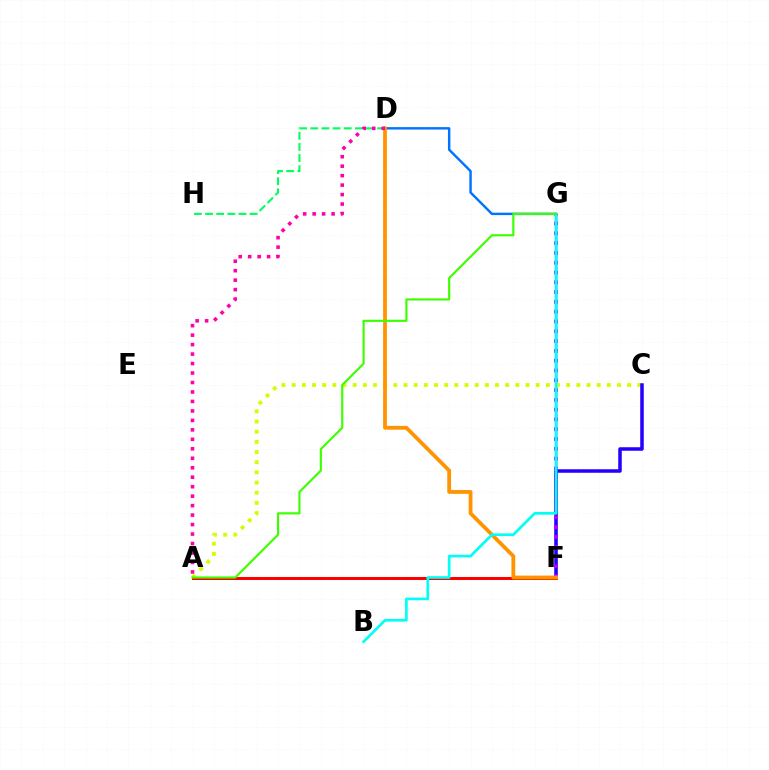{('D', 'F'): [{'color': '#0074ff', 'line_style': 'solid', 'thickness': 1.75}, {'color': '#ff9400', 'line_style': 'solid', 'thickness': 2.72}], ('A', 'C'): [{'color': '#d1ff00', 'line_style': 'dotted', 'thickness': 2.76}], ('C', 'F'): [{'color': '#2500ff', 'line_style': 'solid', 'thickness': 2.52}], ('F', 'G'): [{'color': '#b900ff', 'line_style': 'dotted', 'thickness': 2.66}], ('A', 'F'): [{'color': '#ff0000', 'line_style': 'solid', 'thickness': 2.15}], ('B', 'G'): [{'color': '#00fff6', 'line_style': 'solid', 'thickness': 1.93}], ('D', 'H'): [{'color': '#00ff5c', 'line_style': 'dashed', 'thickness': 1.51}], ('A', 'G'): [{'color': '#3dff00', 'line_style': 'solid', 'thickness': 1.55}], ('A', 'D'): [{'color': '#ff00ac', 'line_style': 'dotted', 'thickness': 2.57}]}